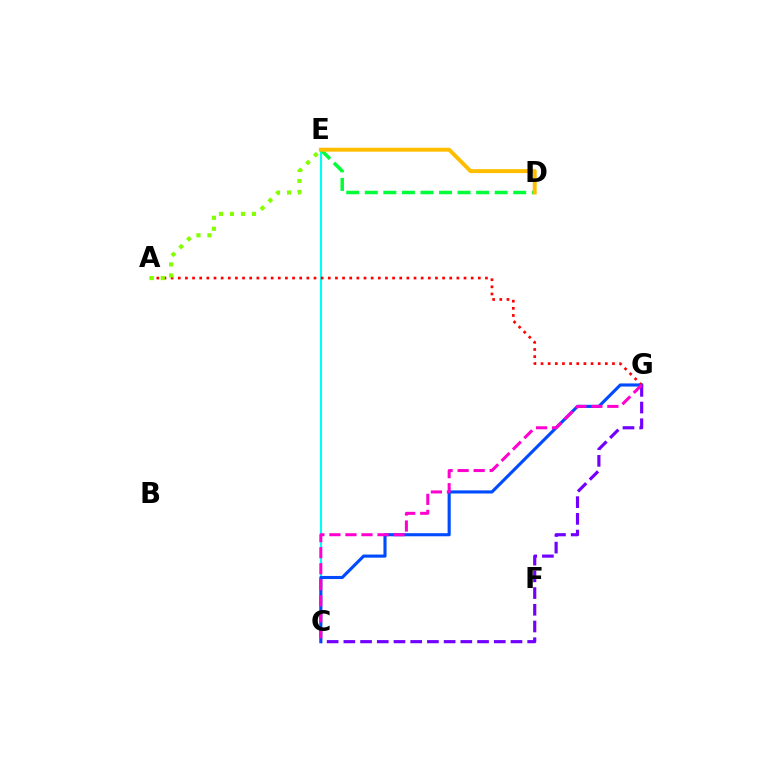{('C', 'E'): [{'color': '#00fff6', 'line_style': 'solid', 'thickness': 1.51}], ('C', 'G'): [{'color': '#004bff', 'line_style': 'solid', 'thickness': 2.24}, {'color': '#7200ff', 'line_style': 'dashed', 'thickness': 2.27}, {'color': '#ff00cf', 'line_style': 'dashed', 'thickness': 2.18}], ('A', 'G'): [{'color': '#ff0000', 'line_style': 'dotted', 'thickness': 1.94}], ('D', 'E'): [{'color': '#00ff39', 'line_style': 'dashed', 'thickness': 2.52}, {'color': '#ffbd00', 'line_style': 'solid', 'thickness': 2.83}], ('A', 'E'): [{'color': '#84ff00', 'line_style': 'dotted', 'thickness': 2.98}]}